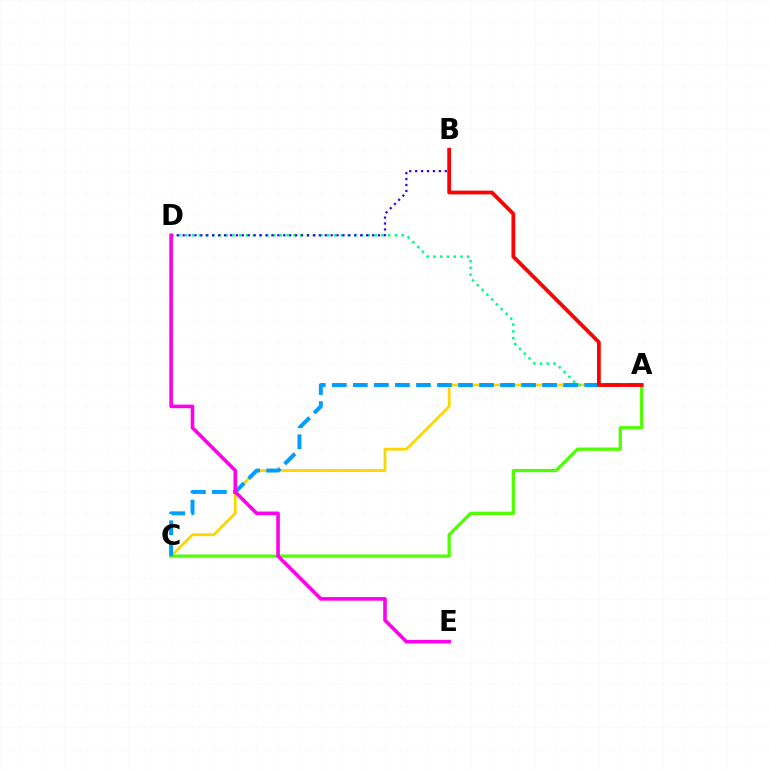{('A', 'C'): [{'color': '#ffd500', 'line_style': 'solid', 'thickness': 2.01}, {'color': '#4fff00', 'line_style': 'solid', 'thickness': 2.33}, {'color': '#009eff', 'line_style': 'dashed', 'thickness': 2.86}], ('A', 'D'): [{'color': '#00ff86', 'line_style': 'dotted', 'thickness': 1.84}], ('B', 'D'): [{'color': '#3700ff', 'line_style': 'dotted', 'thickness': 1.61}], ('A', 'B'): [{'color': '#ff0000', 'line_style': 'solid', 'thickness': 2.72}], ('D', 'E'): [{'color': '#ff00ed', 'line_style': 'solid', 'thickness': 2.58}]}